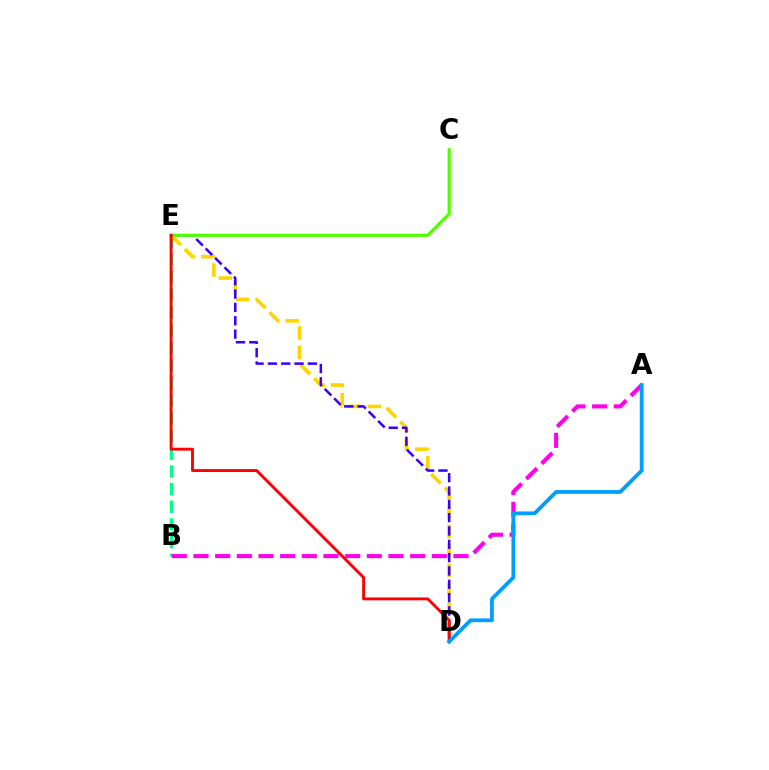{('B', 'E'): [{'color': '#00ff86', 'line_style': 'dashed', 'thickness': 2.4}], ('D', 'E'): [{'color': '#ffd500', 'line_style': 'dashed', 'thickness': 2.64}, {'color': '#3700ff', 'line_style': 'dashed', 'thickness': 1.81}, {'color': '#ff0000', 'line_style': 'solid', 'thickness': 2.08}], ('A', 'B'): [{'color': '#ff00ed', 'line_style': 'dashed', 'thickness': 2.94}], ('C', 'E'): [{'color': '#4fff00', 'line_style': 'solid', 'thickness': 2.28}], ('A', 'D'): [{'color': '#009eff', 'line_style': 'solid', 'thickness': 2.74}]}